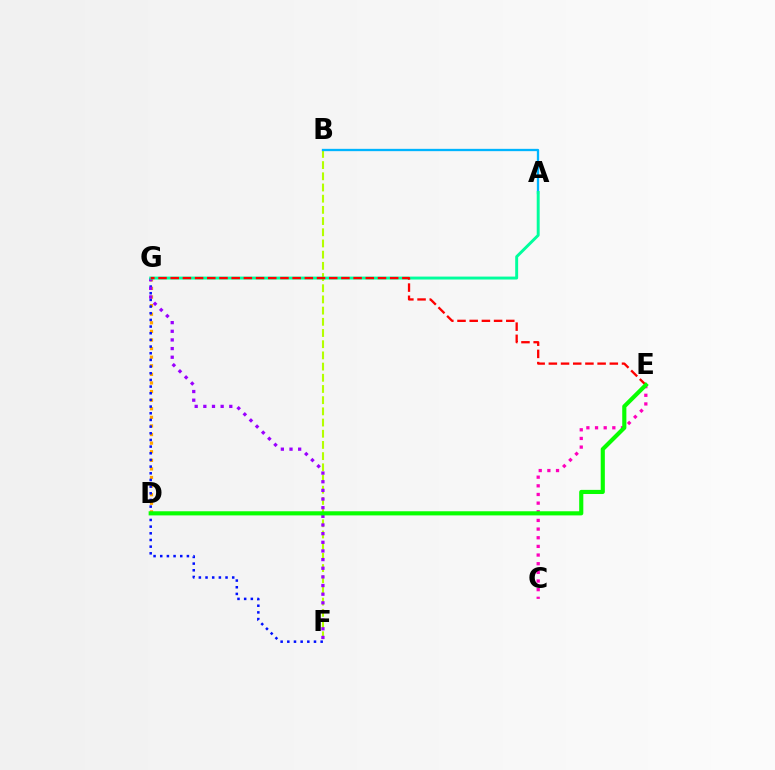{('D', 'G'): [{'color': '#ffa500', 'line_style': 'dotted', 'thickness': 2.34}], ('B', 'F'): [{'color': '#b3ff00', 'line_style': 'dashed', 'thickness': 1.52}], ('F', 'G'): [{'color': '#0010ff', 'line_style': 'dotted', 'thickness': 1.81}, {'color': '#9b00ff', 'line_style': 'dotted', 'thickness': 2.35}], ('A', 'B'): [{'color': '#00b5ff', 'line_style': 'solid', 'thickness': 1.66}], ('C', 'E'): [{'color': '#ff00bd', 'line_style': 'dotted', 'thickness': 2.35}], ('A', 'G'): [{'color': '#00ff9d', 'line_style': 'solid', 'thickness': 2.11}], ('E', 'G'): [{'color': '#ff0000', 'line_style': 'dashed', 'thickness': 1.66}], ('D', 'E'): [{'color': '#08ff00', 'line_style': 'solid', 'thickness': 2.97}]}